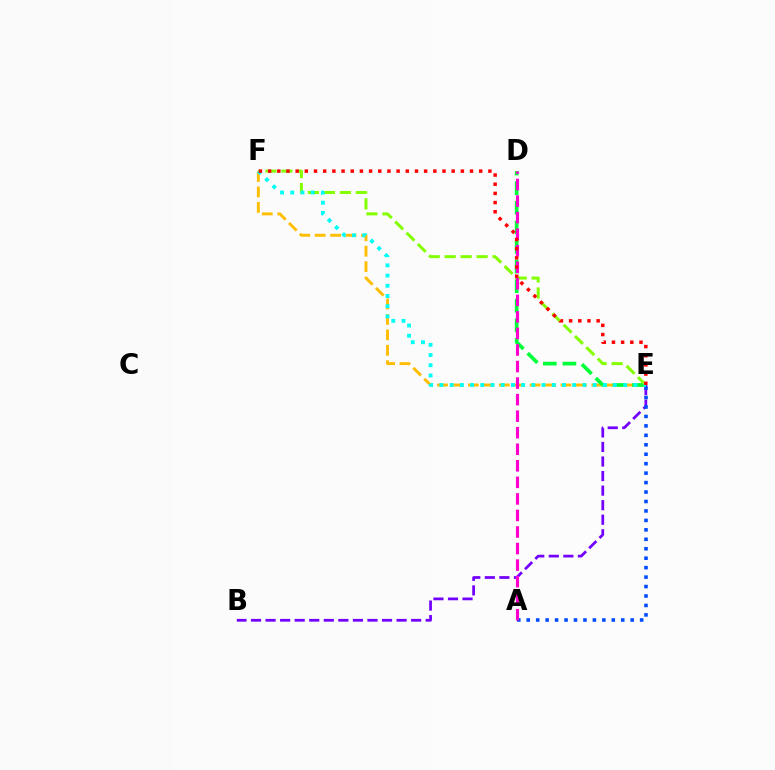{('B', 'E'): [{'color': '#7200ff', 'line_style': 'dashed', 'thickness': 1.98}], ('E', 'F'): [{'color': '#ffbd00', 'line_style': 'dashed', 'thickness': 2.1}, {'color': '#84ff00', 'line_style': 'dashed', 'thickness': 2.17}, {'color': '#00fff6', 'line_style': 'dotted', 'thickness': 2.77}, {'color': '#ff0000', 'line_style': 'dotted', 'thickness': 2.49}], ('D', 'E'): [{'color': '#00ff39', 'line_style': 'dashed', 'thickness': 2.66}], ('A', 'E'): [{'color': '#004bff', 'line_style': 'dotted', 'thickness': 2.57}], ('A', 'D'): [{'color': '#ff00cf', 'line_style': 'dashed', 'thickness': 2.25}]}